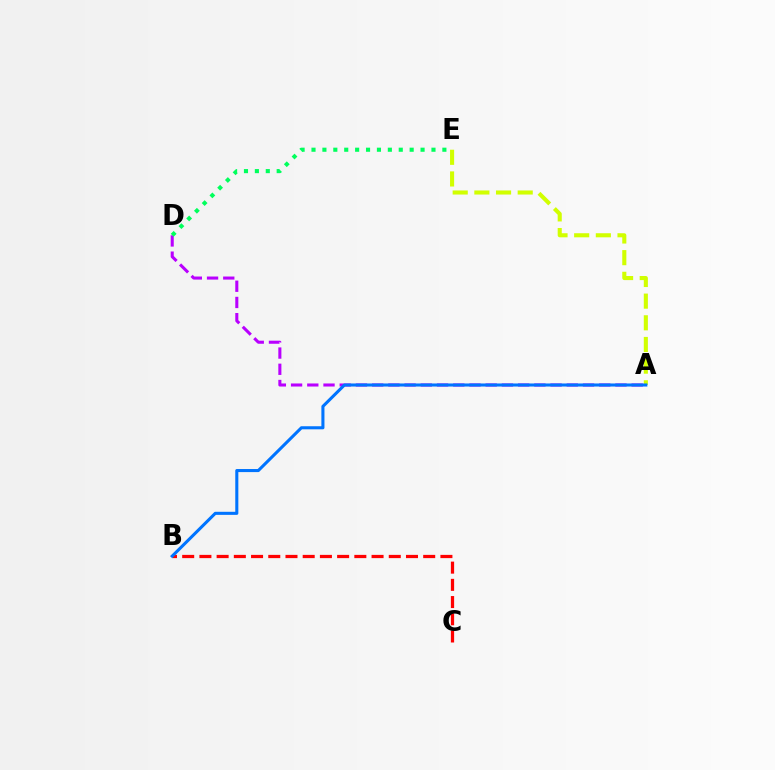{('A', 'D'): [{'color': '#b900ff', 'line_style': 'dashed', 'thickness': 2.2}], ('D', 'E'): [{'color': '#00ff5c', 'line_style': 'dotted', 'thickness': 2.96}], ('B', 'C'): [{'color': '#ff0000', 'line_style': 'dashed', 'thickness': 2.34}], ('A', 'E'): [{'color': '#d1ff00', 'line_style': 'dashed', 'thickness': 2.94}], ('A', 'B'): [{'color': '#0074ff', 'line_style': 'solid', 'thickness': 2.21}]}